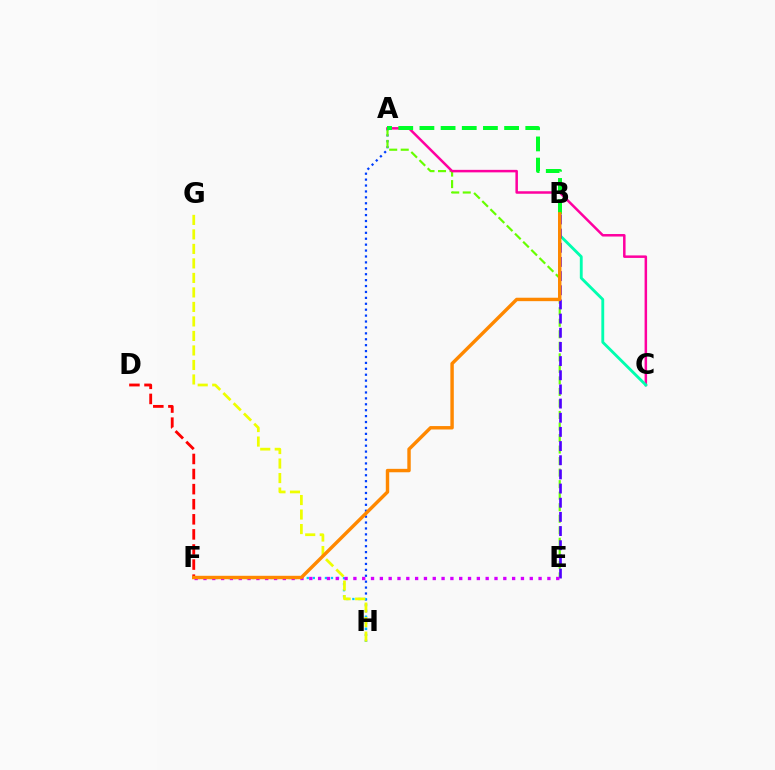{('A', 'H'): [{'color': '#003fff', 'line_style': 'dotted', 'thickness': 1.61}], ('F', 'H'): [{'color': '#00c7ff', 'line_style': 'dotted', 'thickness': 1.64}], ('A', 'E'): [{'color': '#66ff00', 'line_style': 'dashed', 'thickness': 1.57}], ('A', 'C'): [{'color': '#ff00a0', 'line_style': 'solid', 'thickness': 1.81}], ('D', 'F'): [{'color': '#ff0000', 'line_style': 'dashed', 'thickness': 2.05}], ('B', 'C'): [{'color': '#00ffaf', 'line_style': 'solid', 'thickness': 2.05}], ('B', 'E'): [{'color': '#4f00ff', 'line_style': 'dashed', 'thickness': 1.92}], ('G', 'H'): [{'color': '#eeff00', 'line_style': 'dashed', 'thickness': 1.97}], ('A', 'B'): [{'color': '#00ff27', 'line_style': 'dashed', 'thickness': 2.88}], ('E', 'F'): [{'color': '#d600ff', 'line_style': 'dotted', 'thickness': 2.4}], ('B', 'F'): [{'color': '#ff8800', 'line_style': 'solid', 'thickness': 2.47}]}